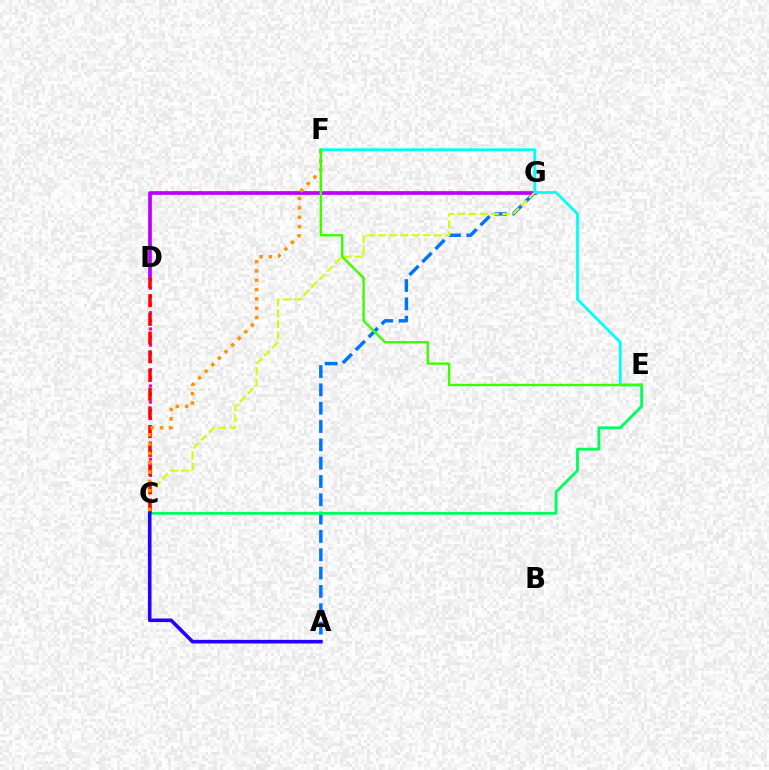{('A', 'G'): [{'color': '#0074ff', 'line_style': 'dashed', 'thickness': 2.49}], ('D', 'G'): [{'color': '#b900ff', 'line_style': 'solid', 'thickness': 2.66}], ('C', 'D'): [{'color': '#ff00ac', 'line_style': 'dotted', 'thickness': 2.21}, {'color': '#ff0000', 'line_style': 'dashed', 'thickness': 2.54}], ('C', 'G'): [{'color': '#d1ff00', 'line_style': 'dashed', 'thickness': 1.52}], ('C', 'E'): [{'color': '#00ff5c', 'line_style': 'solid', 'thickness': 2.05}], ('C', 'F'): [{'color': '#ff9400', 'line_style': 'dotted', 'thickness': 2.53}], ('E', 'F'): [{'color': '#00fff6', 'line_style': 'solid', 'thickness': 2.01}, {'color': '#3dff00', 'line_style': 'solid', 'thickness': 1.74}], ('A', 'C'): [{'color': '#2500ff', 'line_style': 'solid', 'thickness': 2.59}]}